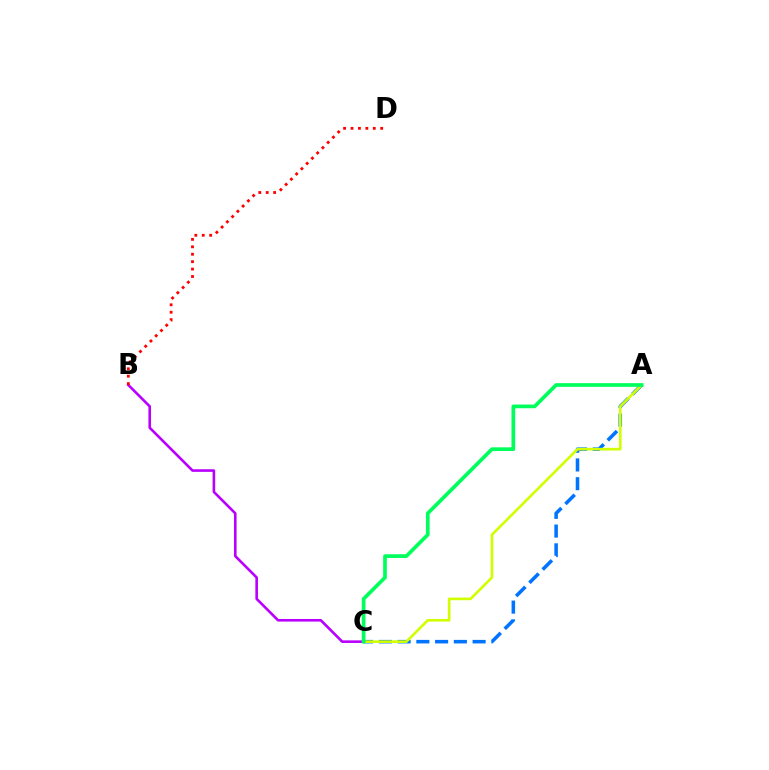{('B', 'C'): [{'color': '#b900ff', 'line_style': 'solid', 'thickness': 1.88}], ('A', 'C'): [{'color': '#0074ff', 'line_style': 'dashed', 'thickness': 2.55}, {'color': '#d1ff00', 'line_style': 'solid', 'thickness': 1.9}, {'color': '#00ff5c', 'line_style': 'solid', 'thickness': 2.66}], ('B', 'D'): [{'color': '#ff0000', 'line_style': 'dotted', 'thickness': 2.02}]}